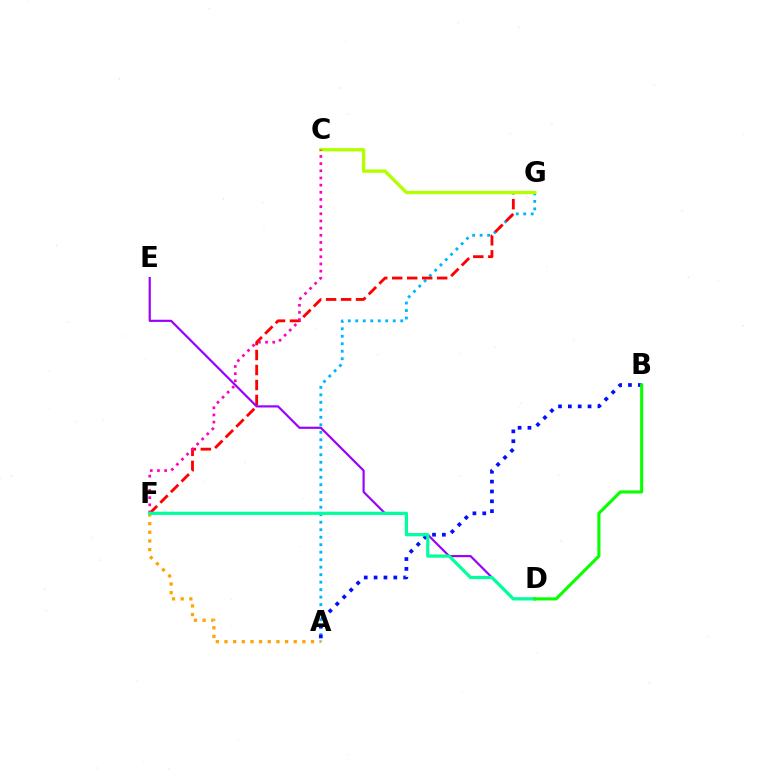{('A', 'G'): [{'color': '#00b5ff', 'line_style': 'dotted', 'thickness': 2.04}], ('A', 'F'): [{'color': '#ffa500', 'line_style': 'dotted', 'thickness': 2.35}], ('F', 'G'): [{'color': '#ff0000', 'line_style': 'dashed', 'thickness': 2.04}], ('A', 'B'): [{'color': '#0010ff', 'line_style': 'dotted', 'thickness': 2.68}], ('C', 'G'): [{'color': '#b3ff00', 'line_style': 'solid', 'thickness': 2.41}], ('D', 'E'): [{'color': '#9b00ff', 'line_style': 'solid', 'thickness': 1.56}], ('C', 'F'): [{'color': '#ff00bd', 'line_style': 'dotted', 'thickness': 1.95}], ('D', 'F'): [{'color': '#00ff9d', 'line_style': 'solid', 'thickness': 2.31}], ('B', 'D'): [{'color': '#08ff00', 'line_style': 'solid', 'thickness': 2.23}]}